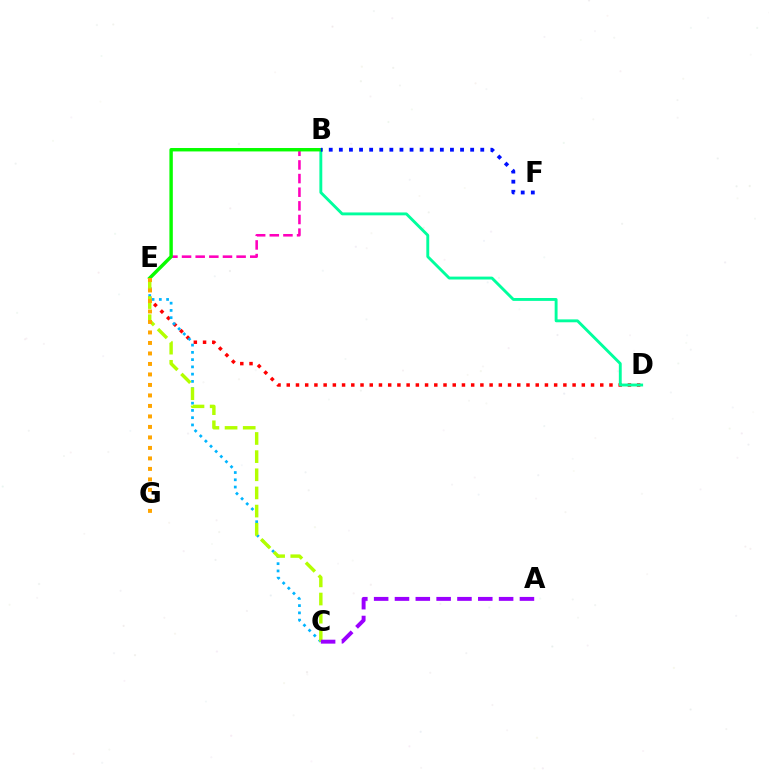{('B', 'E'): [{'color': '#ff00bd', 'line_style': 'dashed', 'thickness': 1.85}, {'color': '#08ff00', 'line_style': 'solid', 'thickness': 2.46}], ('D', 'E'): [{'color': '#ff0000', 'line_style': 'dotted', 'thickness': 2.51}], ('C', 'E'): [{'color': '#00b5ff', 'line_style': 'dotted', 'thickness': 1.97}, {'color': '#b3ff00', 'line_style': 'dashed', 'thickness': 2.47}], ('B', 'D'): [{'color': '#00ff9d', 'line_style': 'solid', 'thickness': 2.08}], ('B', 'F'): [{'color': '#0010ff', 'line_style': 'dotted', 'thickness': 2.74}], ('A', 'C'): [{'color': '#9b00ff', 'line_style': 'dashed', 'thickness': 2.83}], ('E', 'G'): [{'color': '#ffa500', 'line_style': 'dotted', 'thickness': 2.85}]}